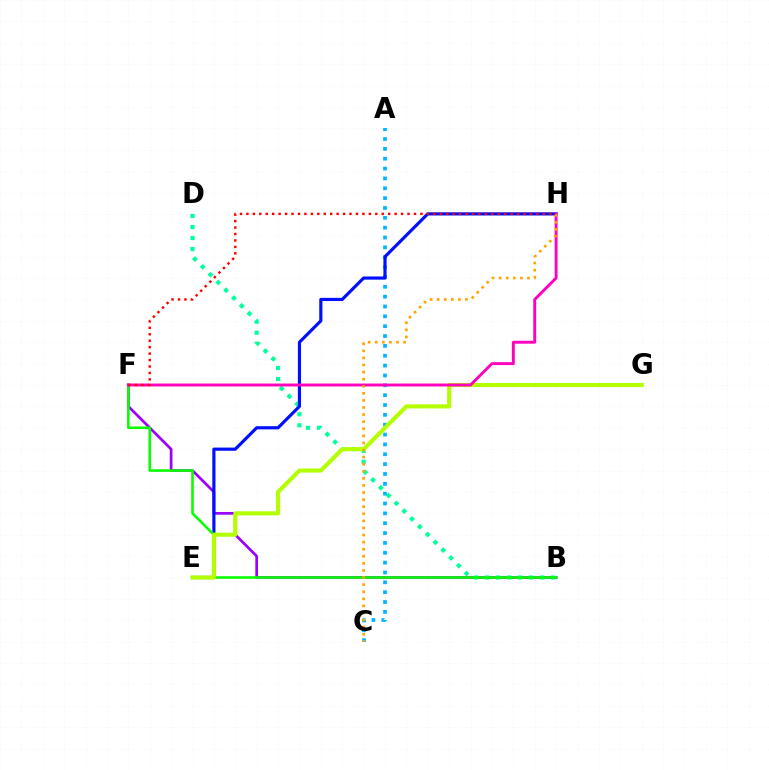{('A', 'C'): [{'color': '#00b5ff', 'line_style': 'dotted', 'thickness': 2.68}], ('B', 'F'): [{'color': '#9b00ff', 'line_style': 'solid', 'thickness': 1.95}, {'color': '#08ff00', 'line_style': 'solid', 'thickness': 1.86}], ('B', 'D'): [{'color': '#00ff9d', 'line_style': 'dotted', 'thickness': 3.0}], ('E', 'H'): [{'color': '#0010ff', 'line_style': 'solid', 'thickness': 2.28}], ('E', 'G'): [{'color': '#b3ff00', 'line_style': 'solid', 'thickness': 2.95}], ('F', 'H'): [{'color': '#ff00bd', 'line_style': 'solid', 'thickness': 2.09}, {'color': '#ff0000', 'line_style': 'dotted', 'thickness': 1.75}], ('C', 'H'): [{'color': '#ffa500', 'line_style': 'dotted', 'thickness': 1.93}]}